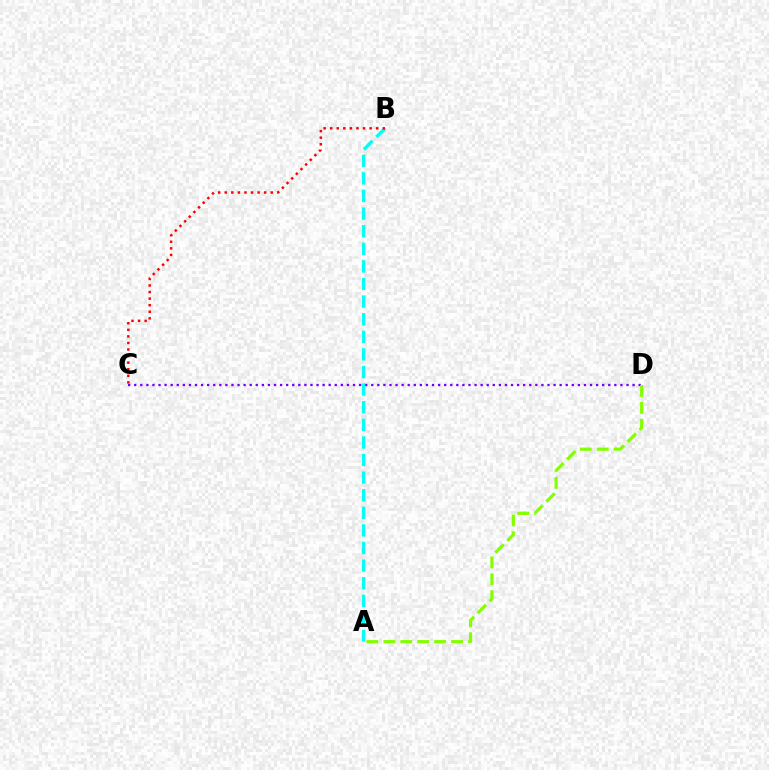{('C', 'D'): [{'color': '#7200ff', 'line_style': 'dotted', 'thickness': 1.65}], ('A', 'D'): [{'color': '#84ff00', 'line_style': 'dashed', 'thickness': 2.3}], ('A', 'B'): [{'color': '#00fff6', 'line_style': 'dashed', 'thickness': 2.39}], ('B', 'C'): [{'color': '#ff0000', 'line_style': 'dotted', 'thickness': 1.79}]}